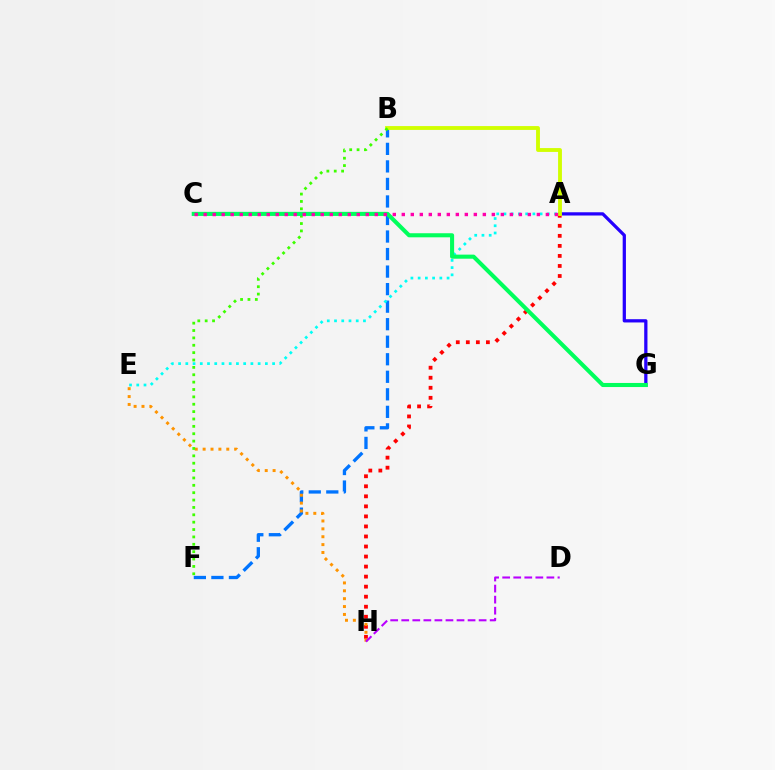{('A', 'G'): [{'color': '#2500ff', 'line_style': 'solid', 'thickness': 2.34}], ('B', 'F'): [{'color': '#0074ff', 'line_style': 'dashed', 'thickness': 2.38}, {'color': '#3dff00', 'line_style': 'dotted', 'thickness': 2.0}], ('A', 'H'): [{'color': '#ff0000', 'line_style': 'dotted', 'thickness': 2.73}], ('A', 'B'): [{'color': '#d1ff00', 'line_style': 'solid', 'thickness': 2.77}], ('E', 'H'): [{'color': '#ff9400', 'line_style': 'dotted', 'thickness': 2.14}], ('A', 'E'): [{'color': '#00fff6', 'line_style': 'dotted', 'thickness': 1.97}], ('D', 'H'): [{'color': '#b900ff', 'line_style': 'dashed', 'thickness': 1.5}], ('C', 'G'): [{'color': '#00ff5c', 'line_style': 'solid', 'thickness': 2.93}], ('A', 'C'): [{'color': '#ff00ac', 'line_style': 'dotted', 'thickness': 2.45}]}